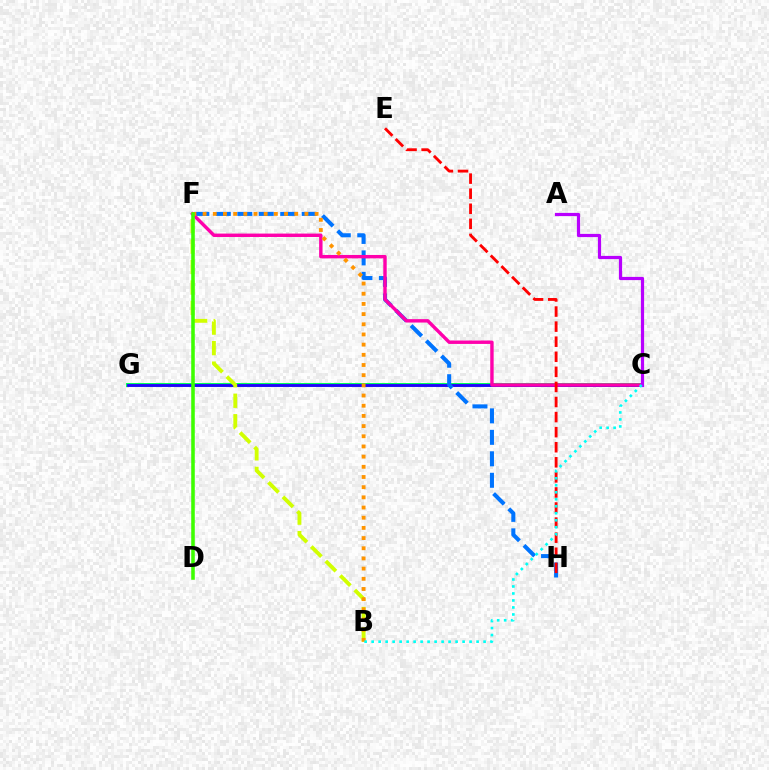{('C', 'G'): [{'color': '#00ff5c', 'line_style': 'solid', 'thickness': 2.86}, {'color': '#2500ff', 'line_style': 'solid', 'thickness': 2.04}], ('F', 'H'): [{'color': '#0074ff', 'line_style': 'dashed', 'thickness': 2.92}], ('C', 'F'): [{'color': '#ff00ac', 'line_style': 'solid', 'thickness': 2.46}], ('B', 'F'): [{'color': '#d1ff00', 'line_style': 'dashed', 'thickness': 2.78}, {'color': '#ff9400', 'line_style': 'dotted', 'thickness': 2.77}], ('E', 'H'): [{'color': '#ff0000', 'line_style': 'dashed', 'thickness': 2.05}], ('A', 'C'): [{'color': '#b900ff', 'line_style': 'solid', 'thickness': 2.31}], ('D', 'F'): [{'color': '#3dff00', 'line_style': 'solid', 'thickness': 2.56}], ('B', 'C'): [{'color': '#00fff6', 'line_style': 'dotted', 'thickness': 1.9}]}